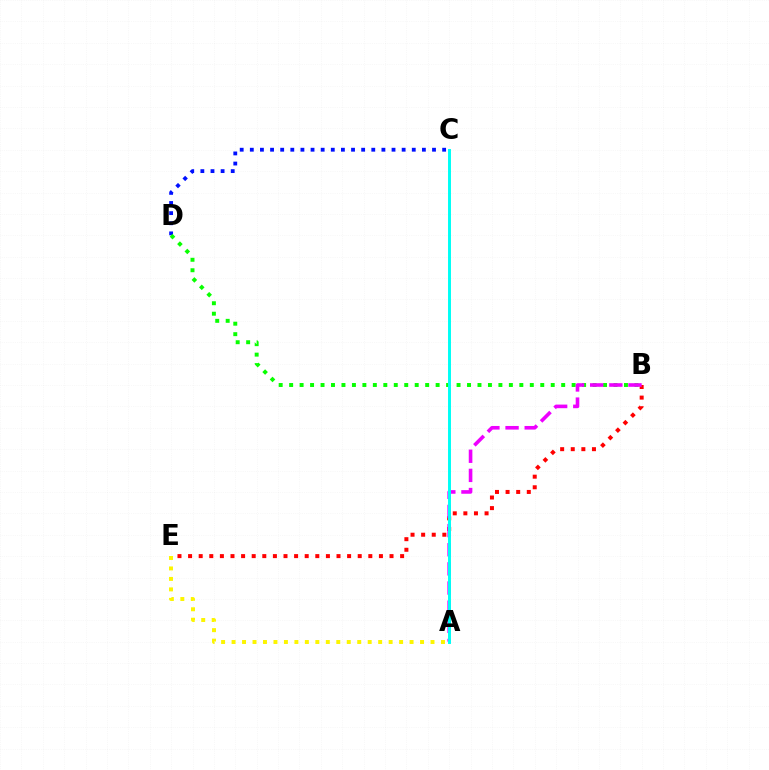{('B', 'E'): [{'color': '#ff0000', 'line_style': 'dotted', 'thickness': 2.88}], ('C', 'D'): [{'color': '#0010ff', 'line_style': 'dotted', 'thickness': 2.75}], ('B', 'D'): [{'color': '#08ff00', 'line_style': 'dotted', 'thickness': 2.84}], ('A', 'B'): [{'color': '#ee00ff', 'line_style': 'dashed', 'thickness': 2.6}], ('A', 'E'): [{'color': '#fcf500', 'line_style': 'dotted', 'thickness': 2.84}], ('A', 'C'): [{'color': '#00fff6', 'line_style': 'solid', 'thickness': 2.13}]}